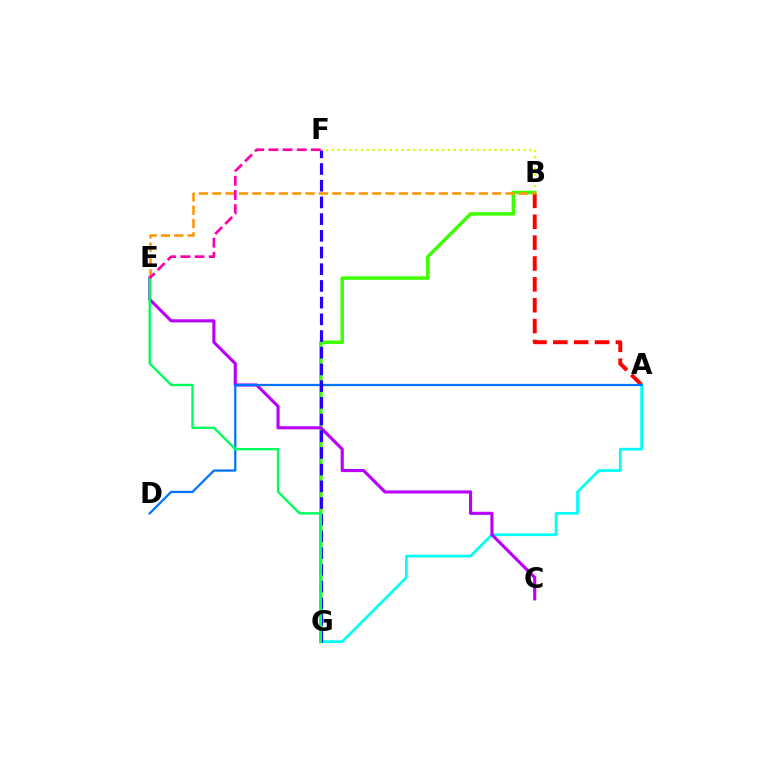{('B', 'F'): [{'color': '#d1ff00', 'line_style': 'dotted', 'thickness': 1.58}], ('B', 'G'): [{'color': '#3dff00', 'line_style': 'solid', 'thickness': 2.51}], ('A', 'B'): [{'color': '#ff0000', 'line_style': 'dashed', 'thickness': 2.83}], ('A', 'G'): [{'color': '#00fff6', 'line_style': 'solid', 'thickness': 1.97}], ('C', 'E'): [{'color': '#b900ff', 'line_style': 'solid', 'thickness': 2.25}], ('A', 'D'): [{'color': '#0074ff', 'line_style': 'solid', 'thickness': 1.61}], ('B', 'E'): [{'color': '#ff9400', 'line_style': 'dashed', 'thickness': 1.81}], ('F', 'G'): [{'color': '#2500ff', 'line_style': 'dashed', 'thickness': 2.27}], ('E', 'G'): [{'color': '#00ff5c', 'line_style': 'solid', 'thickness': 1.71}], ('E', 'F'): [{'color': '#ff00ac', 'line_style': 'dashed', 'thickness': 1.92}]}